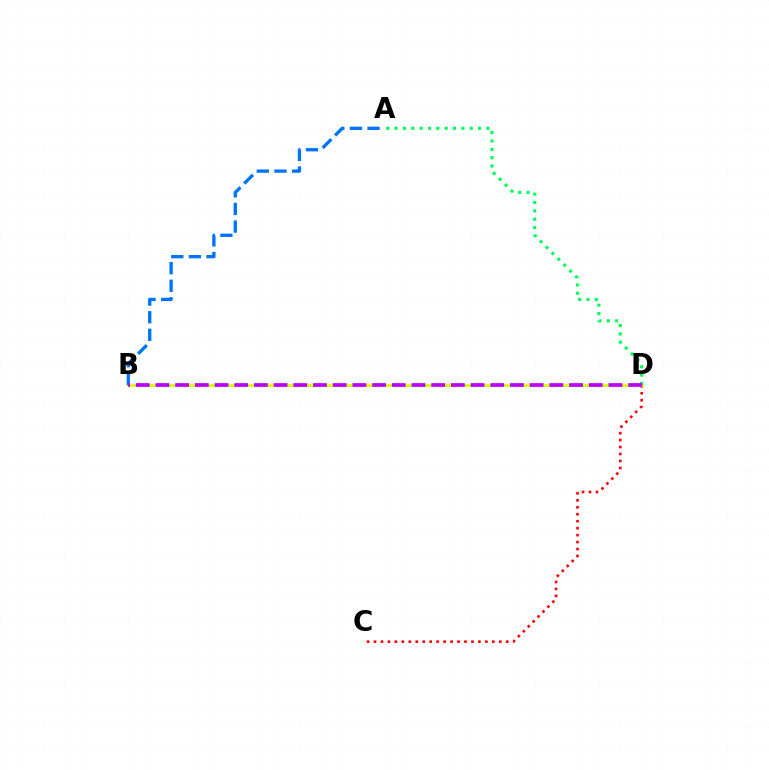{('C', 'D'): [{'color': '#ff0000', 'line_style': 'dotted', 'thickness': 1.89}], ('B', 'D'): [{'color': '#d1ff00', 'line_style': 'solid', 'thickness': 1.95}, {'color': '#b900ff', 'line_style': 'dashed', 'thickness': 2.68}], ('A', 'D'): [{'color': '#00ff5c', 'line_style': 'dotted', 'thickness': 2.27}], ('A', 'B'): [{'color': '#0074ff', 'line_style': 'dashed', 'thickness': 2.39}]}